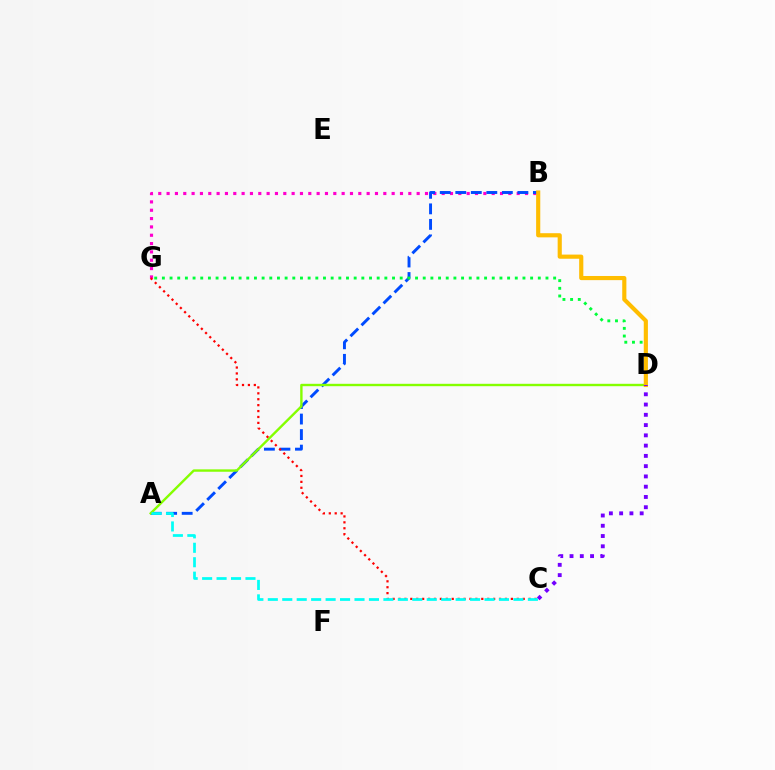{('B', 'G'): [{'color': '#ff00cf', 'line_style': 'dotted', 'thickness': 2.26}], ('A', 'B'): [{'color': '#004bff', 'line_style': 'dashed', 'thickness': 2.11}], ('A', 'D'): [{'color': '#84ff00', 'line_style': 'solid', 'thickness': 1.72}], ('D', 'G'): [{'color': '#00ff39', 'line_style': 'dotted', 'thickness': 2.08}], ('B', 'D'): [{'color': '#ffbd00', 'line_style': 'solid', 'thickness': 2.98}], ('C', 'D'): [{'color': '#7200ff', 'line_style': 'dotted', 'thickness': 2.79}], ('C', 'G'): [{'color': '#ff0000', 'line_style': 'dotted', 'thickness': 1.61}], ('A', 'C'): [{'color': '#00fff6', 'line_style': 'dashed', 'thickness': 1.96}]}